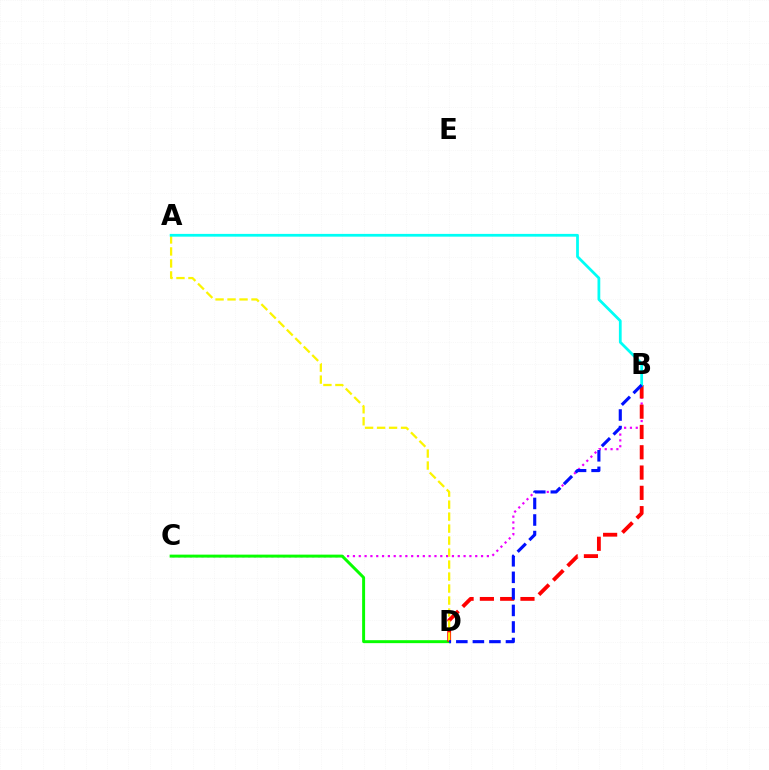{('B', 'C'): [{'color': '#ee00ff', 'line_style': 'dotted', 'thickness': 1.58}], ('C', 'D'): [{'color': '#08ff00', 'line_style': 'solid', 'thickness': 2.13}], ('B', 'D'): [{'color': '#ff0000', 'line_style': 'dashed', 'thickness': 2.76}, {'color': '#0010ff', 'line_style': 'dashed', 'thickness': 2.25}], ('A', 'D'): [{'color': '#fcf500', 'line_style': 'dashed', 'thickness': 1.63}], ('A', 'B'): [{'color': '#00fff6', 'line_style': 'solid', 'thickness': 1.99}]}